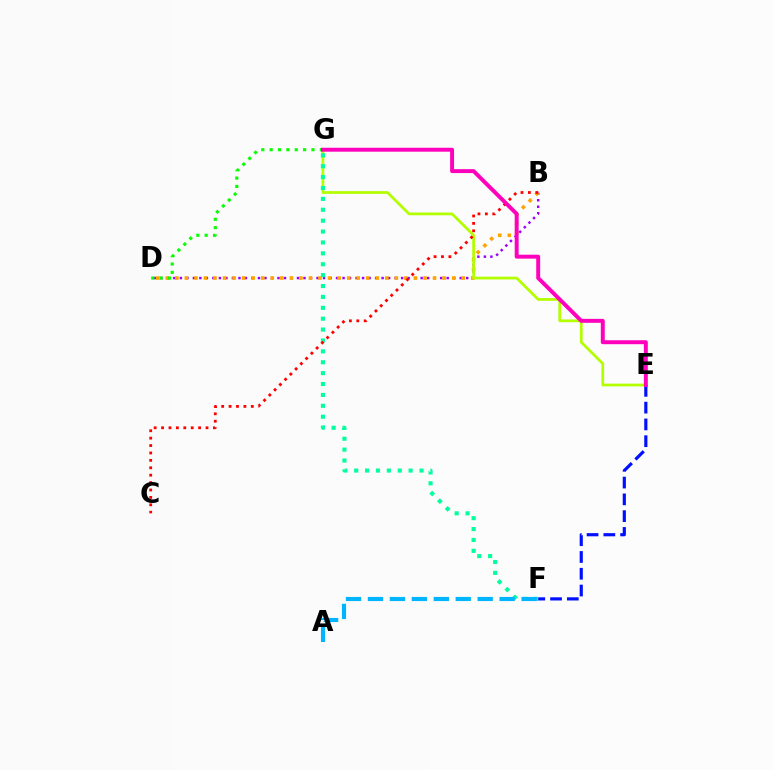{('B', 'D'): [{'color': '#9b00ff', 'line_style': 'dotted', 'thickness': 1.77}, {'color': '#ffa500', 'line_style': 'dotted', 'thickness': 2.59}], ('E', 'G'): [{'color': '#b3ff00', 'line_style': 'solid', 'thickness': 1.98}, {'color': '#ff00bd', 'line_style': 'solid', 'thickness': 2.83}], ('F', 'G'): [{'color': '#00ff9d', 'line_style': 'dotted', 'thickness': 2.96}], ('B', 'C'): [{'color': '#ff0000', 'line_style': 'dotted', 'thickness': 2.01}], ('E', 'F'): [{'color': '#0010ff', 'line_style': 'dashed', 'thickness': 2.28}], ('D', 'G'): [{'color': '#08ff00', 'line_style': 'dotted', 'thickness': 2.27}], ('A', 'F'): [{'color': '#00b5ff', 'line_style': 'dashed', 'thickness': 2.98}]}